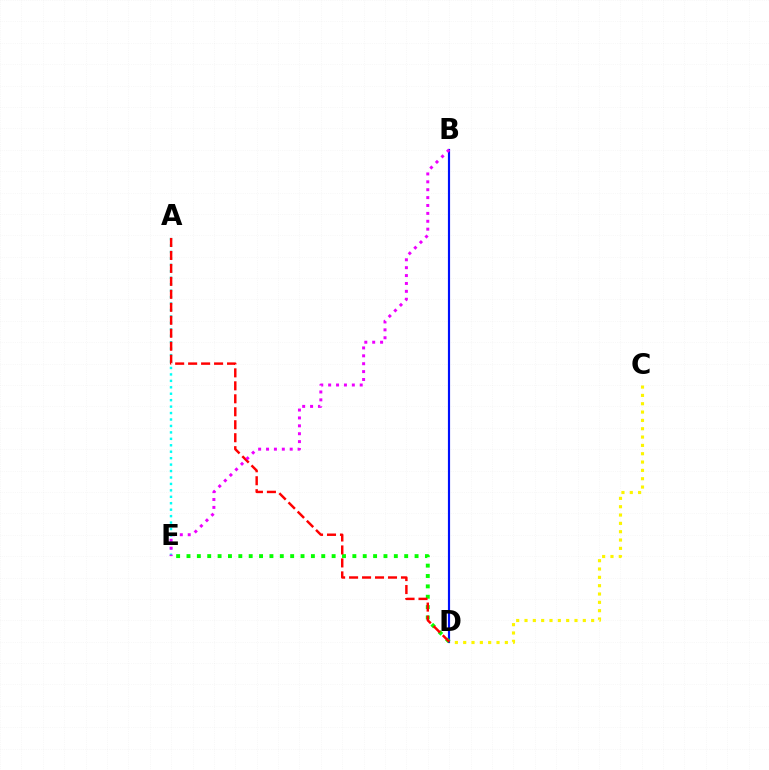{('B', 'D'): [{'color': '#0010ff', 'line_style': 'solid', 'thickness': 1.56}], ('C', 'D'): [{'color': '#fcf500', 'line_style': 'dotted', 'thickness': 2.26}], ('D', 'E'): [{'color': '#08ff00', 'line_style': 'dotted', 'thickness': 2.82}], ('A', 'E'): [{'color': '#00fff6', 'line_style': 'dotted', 'thickness': 1.75}], ('A', 'D'): [{'color': '#ff0000', 'line_style': 'dashed', 'thickness': 1.76}], ('B', 'E'): [{'color': '#ee00ff', 'line_style': 'dotted', 'thickness': 2.14}]}